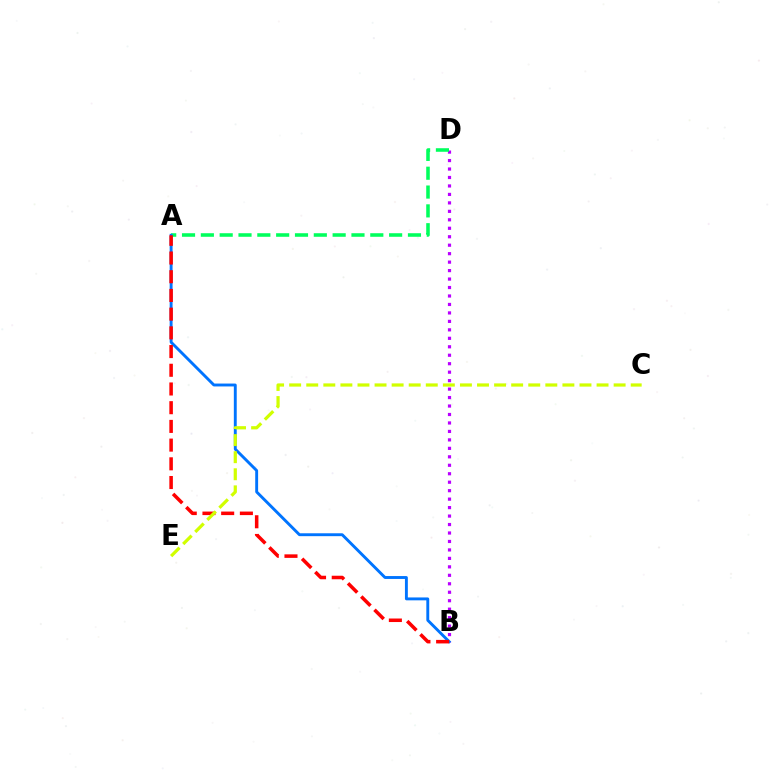{('B', 'D'): [{'color': '#b900ff', 'line_style': 'dotted', 'thickness': 2.3}], ('A', 'D'): [{'color': '#00ff5c', 'line_style': 'dashed', 'thickness': 2.56}], ('A', 'B'): [{'color': '#0074ff', 'line_style': 'solid', 'thickness': 2.08}, {'color': '#ff0000', 'line_style': 'dashed', 'thickness': 2.54}], ('C', 'E'): [{'color': '#d1ff00', 'line_style': 'dashed', 'thickness': 2.32}]}